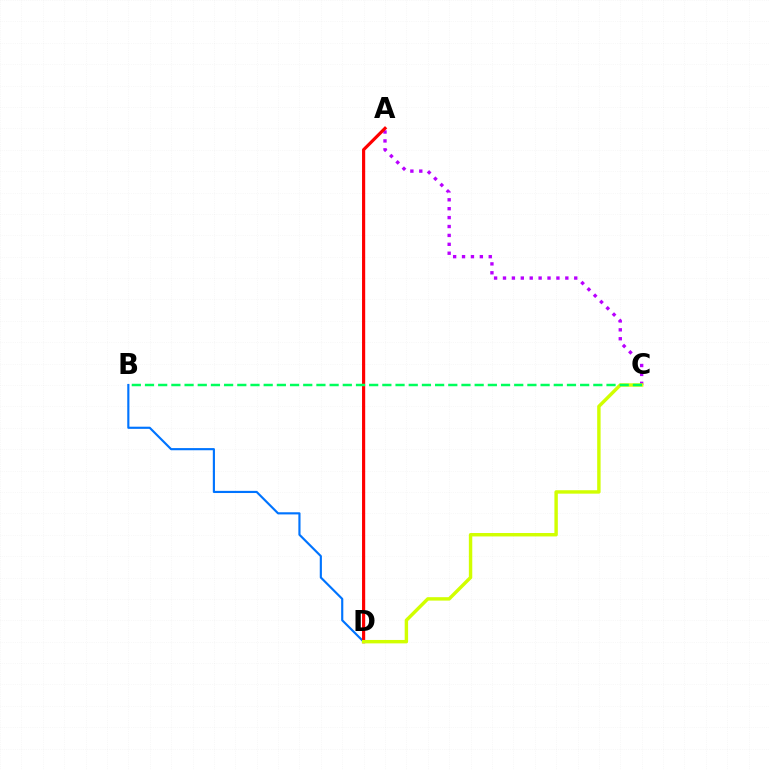{('B', 'D'): [{'color': '#0074ff', 'line_style': 'solid', 'thickness': 1.55}], ('A', 'C'): [{'color': '#b900ff', 'line_style': 'dotted', 'thickness': 2.42}], ('A', 'D'): [{'color': '#ff0000', 'line_style': 'solid', 'thickness': 2.28}], ('C', 'D'): [{'color': '#d1ff00', 'line_style': 'solid', 'thickness': 2.46}], ('B', 'C'): [{'color': '#00ff5c', 'line_style': 'dashed', 'thickness': 1.79}]}